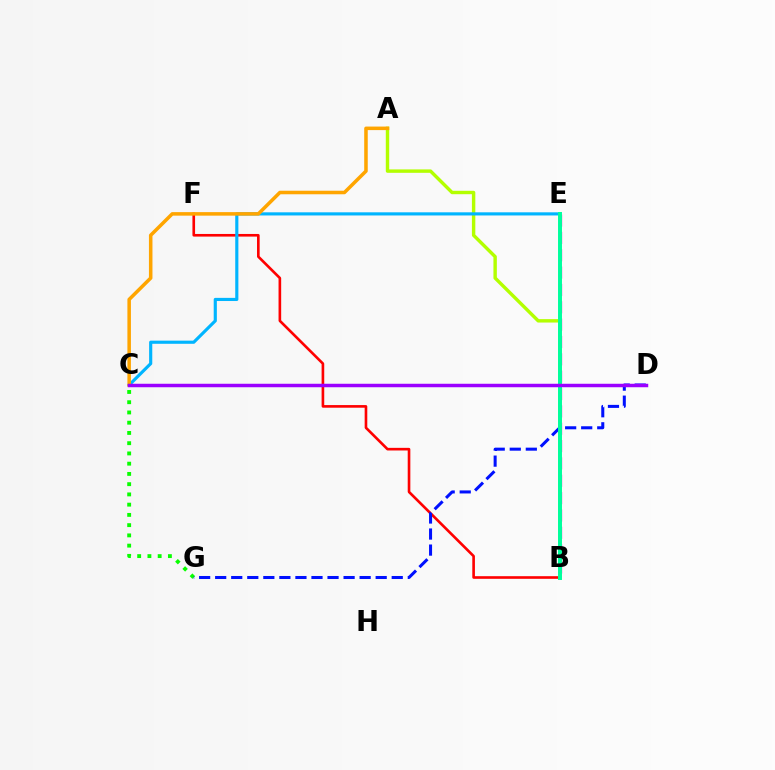{('B', 'F'): [{'color': '#ff0000', 'line_style': 'solid', 'thickness': 1.9}], ('A', 'B'): [{'color': '#b3ff00', 'line_style': 'solid', 'thickness': 2.46}], ('C', 'E'): [{'color': '#00b5ff', 'line_style': 'solid', 'thickness': 2.27}], ('B', 'E'): [{'color': '#ff00bd', 'line_style': 'dashed', 'thickness': 2.36}, {'color': '#00ff9d', 'line_style': 'solid', 'thickness': 2.85}], ('A', 'C'): [{'color': '#ffa500', 'line_style': 'solid', 'thickness': 2.54}], ('C', 'G'): [{'color': '#08ff00', 'line_style': 'dotted', 'thickness': 2.78}], ('D', 'G'): [{'color': '#0010ff', 'line_style': 'dashed', 'thickness': 2.18}], ('C', 'D'): [{'color': '#9b00ff', 'line_style': 'solid', 'thickness': 2.5}]}